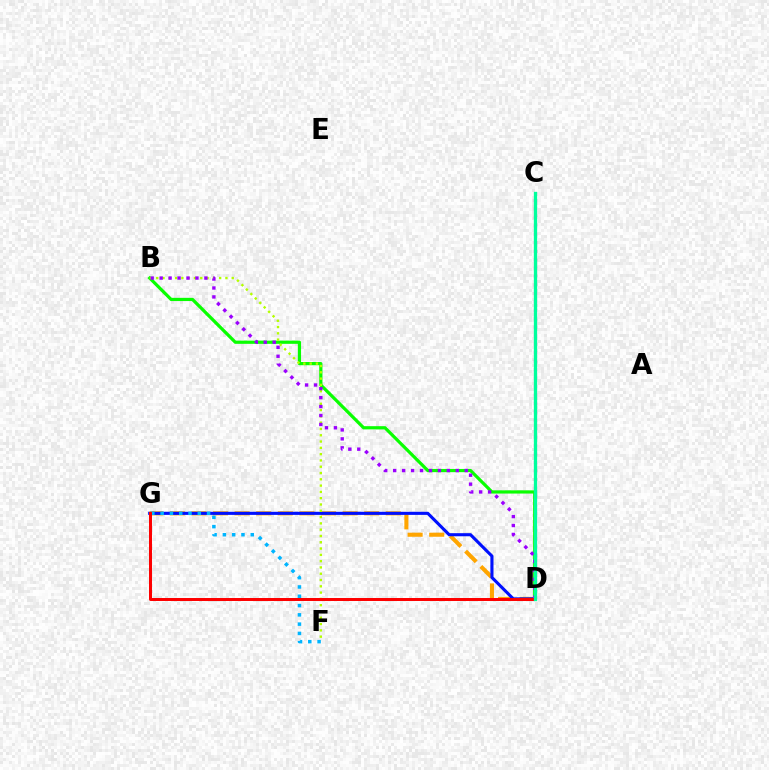{('C', 'D'): [{'color': '#ff00bd', 'line_style': 'dotted', 'thickness': 2.3}, {'color': '#00ff9d', 'line_style': 'solid', 'thickness': 2.38}], ('D', 'G'): [{'color': '#ffa500', 'line_style': 'dashed', 'thickness': 2.93}, {'color': '#0010ff', 'line_style': 'solid', 'thickness': 2.23}, {'color': '#ff0000', 'line_style': 'solid', 'thickness': 2.15}], ('B', 'D'): [{'color': '#08ff00', 'line_style': 'solid', 'thickness': 2.31}, {'color': '#9b00ff', 'line_style': 'dotted', 'thickness': 2.43}], ('B', 'F'): [{'color': '#b3ff00', 'line_style': 'dotted', 'thickness': 1.71}], ('F', 'G'): [{'color': '#00b5ff', 'line_style': 'dotted', 'thickness': 2.53}]}